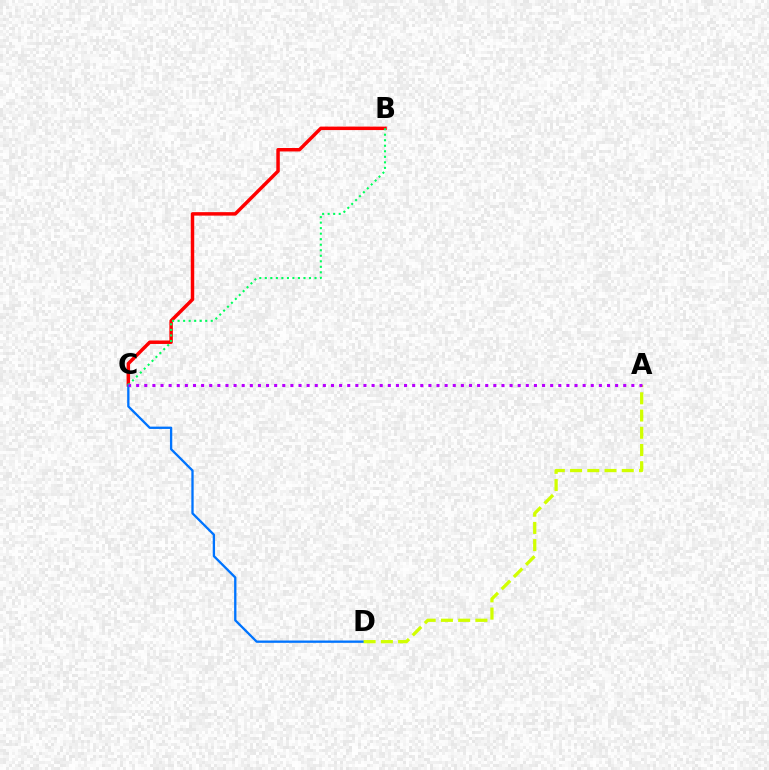{('B', 'C'): [{'color': '#ff0000', 'line_style': 'solid', 'thickness': 2.5}, {'color': '#00ff5c', 'line_style': 'dotted', 'thickness': 1.5}], ('C', 'D'): [{'color': '#0074ff', 'line_style': 'solid', 'thickness': 1.67}], ('A', 'D'): [{'color': '#d1ff00', 'line_style': 'dashed', 'thickness': 2.34}], ('A', 'C'): [{'color': '#b900ff', 'line_style': 'dotted', 'thickness': 2.21}]}